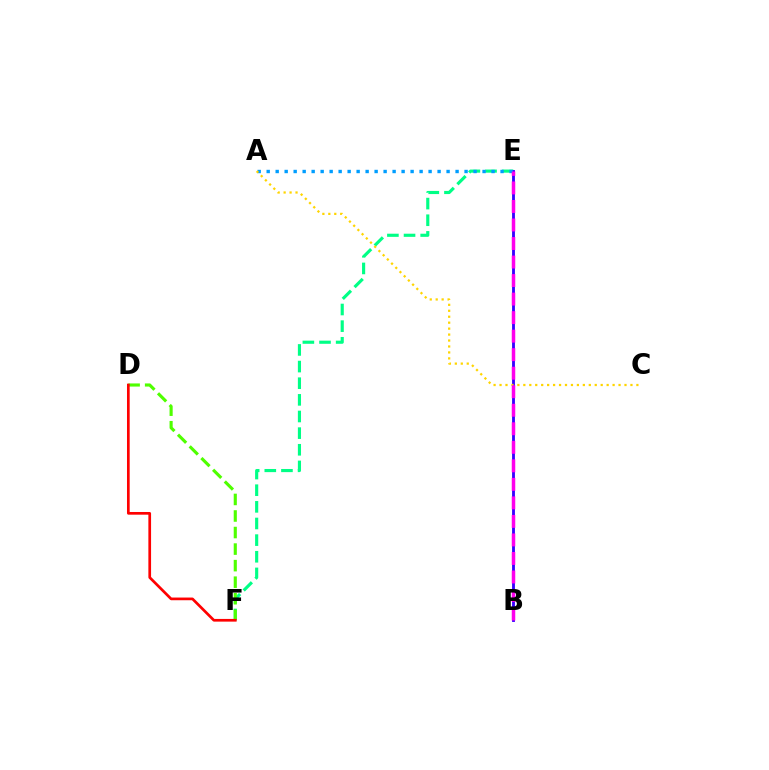{('E', 'F'): [{'color': '#00ff86', 'line_style': 'dashed', 'thickness': 2.26}], ('B', 'E'): [{'color': '#3700ff', 'line_style': 'solid', 'thickness': 2.05}, {'color': '#ff00ed', 'line_style': 'dashed', 'thickness': 2.52}], ('A', 'E'): [{'color': '#009eff', 'line_style': 'dotted', 'thickness': 2.44}], ('A', 'C'): [{'color': '#ffd500', 'line_style': 'dotted', 'thickness': 1.62}], ('D', 'F'): [{'color': '#4fff00', 'line_style': 'dashed', 'thickness': 2.25}, {'color': '#ff0000', 'line_style': 'solid', 'thickness': 1.94}]}